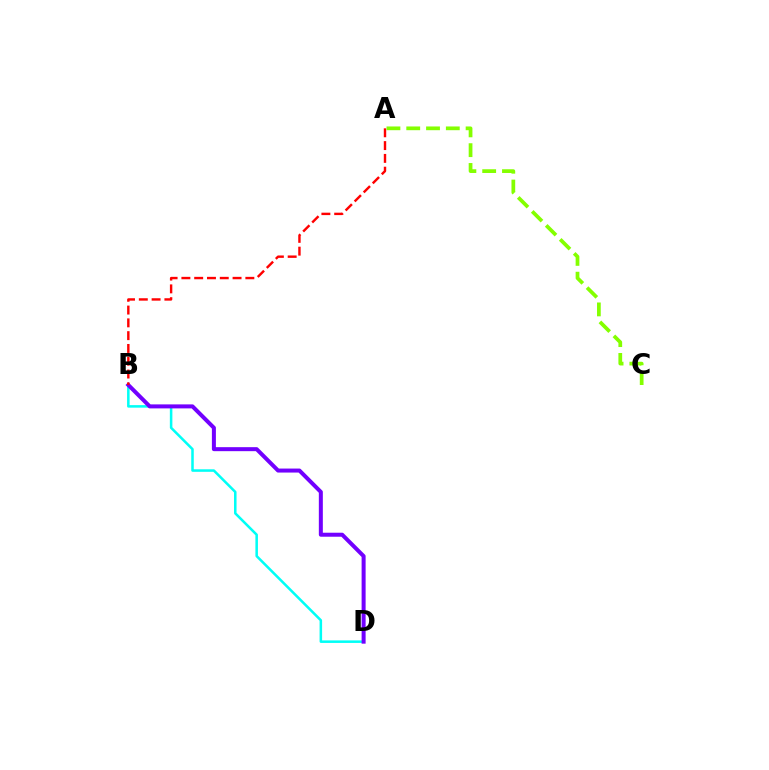{('B', 'D'): [{'color': '#00fff6', 'line_style': 'solid', 'thickness': 1.82}, {'color': '#7200ff', 'line_style': 'solid', 'thickness': 2.88}], ('A', 'B'): [{'color': '#ff0000', 'line_style': 'dashed', 'thickness': 1.74}], ('A', 'C'): [{'color': '#84ff00', 'line_style': 'dashed', 'thickness': 2.69}]}